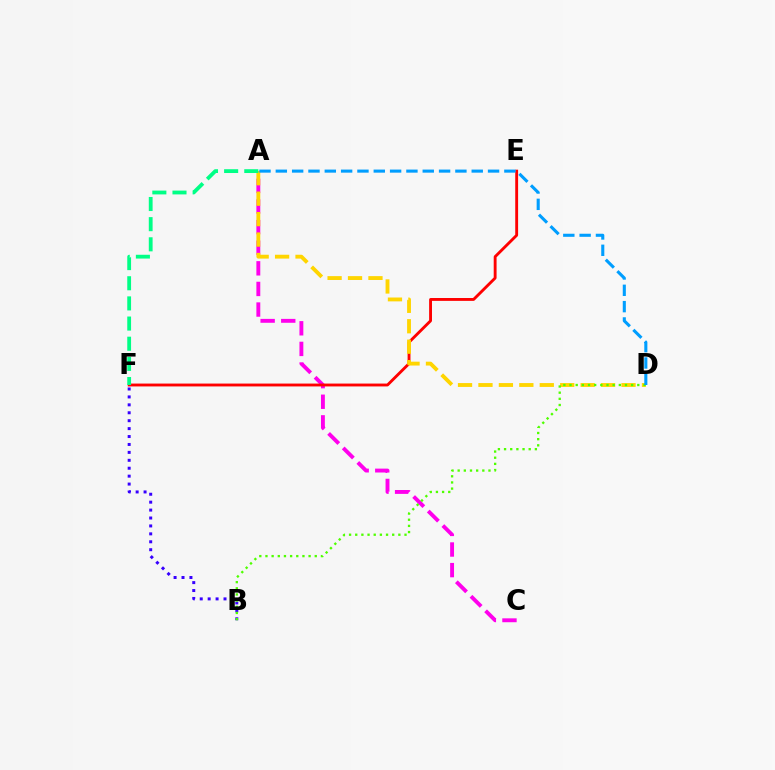{('A', 'C'): [{'color': '#ff00ed', 'line_style': 'dashed', 'thickness': 2.8}], ('B', 'F'): [{'color': '#3700ff', 'line_style': 'dotted', 'thickness': 2.15}], ('E', 'F'): [{'color': '#ff0000', 'line_style': 'solid', 'thickness': 2.06}], ('A', 'D'): [{'color': '#ffd500', 'line_style': 'dashed', 'thickness': 2.78}, {'color': '#009eff', 'line_style': 'dashed', 'thickness': 2.22}], ('B', 'D'): [{'color': '#4fff00', 'line_style': 'dotted', 'thickness': 1.67}], ('A', 'F'): [{'color': '#00ff86', 'line_style': 'dashed', 'thickness': 2.74}]}